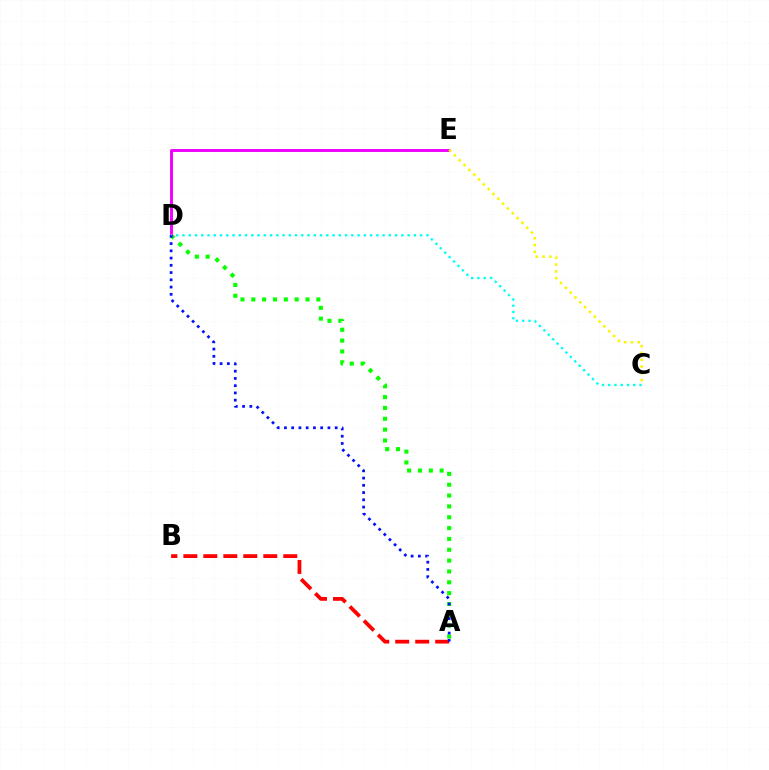{('A', 'D'): [{'color': '#08ff00', 'line_style': 'dotted', 'thickness': 2.95}, {'color': '#0010ff', 'line_style': 'dotted', 'thickness': 1.97}], ('D', 'E'): [{'color': '#ee00ff', 'line_style': 'solid', 'thickness': 2.1}], ('C', 'D'): [{'color': '#00fff6', 'line_style': 'dotted', 'thickness': 1.7}], ('C', 'E'): [{'color': '#fcf500', 'line_style': 'dotted', 'thickness': 1.85}], ('A', 'B'): [{'color': '#ff0000', 'line_style': 'dashed', 'thickness': 2.72}]}